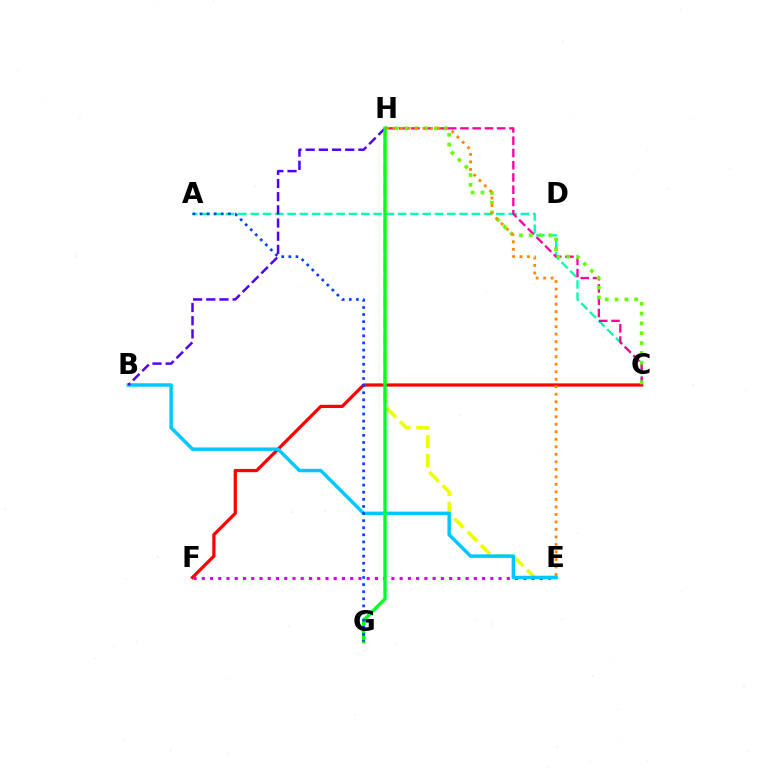{('A', 'C'): [{'color': '#00ffaf', 'line_style': 'dashed', 'thickness': 1.67}], ('C', 'F'): [{'color': '#ff0000', 'line_style': 'solid', 'thickness': 2.33}], ('C', 'H'): [{'color': '#ff00a0', 'line_style': 'dashed', 'thickness': 1.66}, {'color': '#66ff00', 'line_style': 'dotted', 'thickness': 2.67}], ('E', 'F'): [{'color': '#d600ff', 'line_style': 'dotted', 'thickness': 2.24}], ('E', 'H'): [{'color': '#eeff00', 'line_style': 'dashed', 'thickness': 2.56}, {'color': '#ff8800', 'line_style': 'dotted', 'thickness': 2.04}], ('B', 'E'): [{'color': '#00c7ff', 'line_style': 'solid', 'thickness': 2.5}], ('B', 'H'): [{'color': '#4f00ff', 'line_style': 'dashed', 'thickness': 1.79}], ('G', 'H'): [{'color': '#00ff27', 'line_style': 'solid', 'thickness': 2.44}], ('A', 'G'): [{'color': '#003fff', 'line_style': 'dotted', 'thickness': 1.93}]}